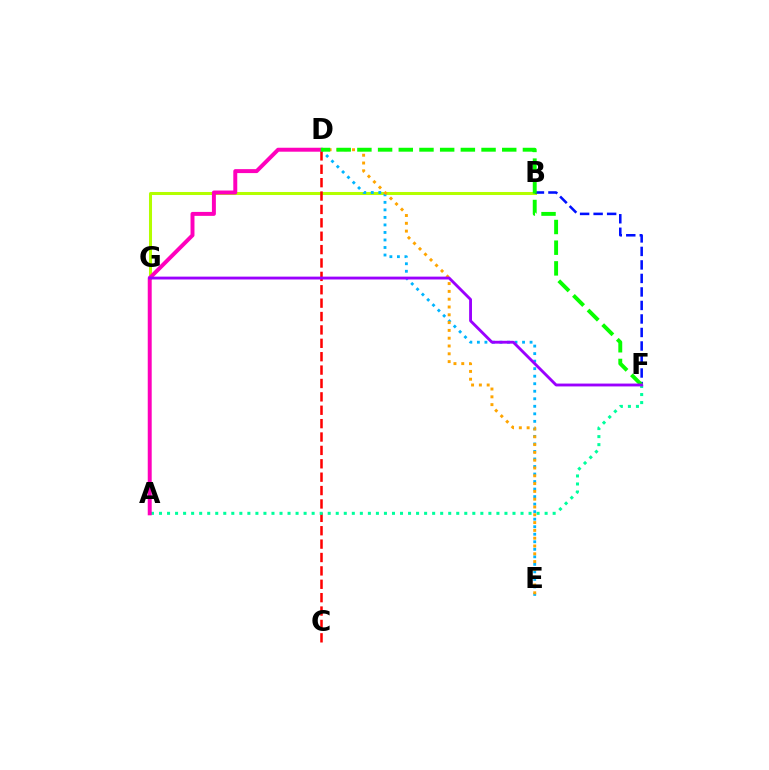{('B', 'G'): [{'color': '#b3ff00', 'line_style': 'solid', 'thickness': 2.18}], ('D', 'E'): [{'color': '#00b5ff', 'line_style': 'dotted', 'thickness': 2.04}, {'color': '#ffa500', 'line_style': 'dotted', 'thickness': 2.12}], ('C', 'D'): [{'color': '#ff0000', 'line_style': 'dashed', 'thickness': 1.82}], ('B', 'F'): [{'color': '#0010ff', 'line_style': 'dashed', 'thickness': 1.84}], ('A', 'F'): [{'color': '#00ff9d', 'line_style': 'dotted', 'thickness': 2.18}], ('A', 'D'): [{'color': '#ff00bd', 'line_style': 'solid', 'thickness': 2.85}], ('D', 'F'): [{'color': '#08ff00', 'line_style': 'dashed', 'thickness': 2.81}], ('F', 'G'): [{'color': '#9b00ff', 'line_style': 'solid', 'thickness': 2.05}]}